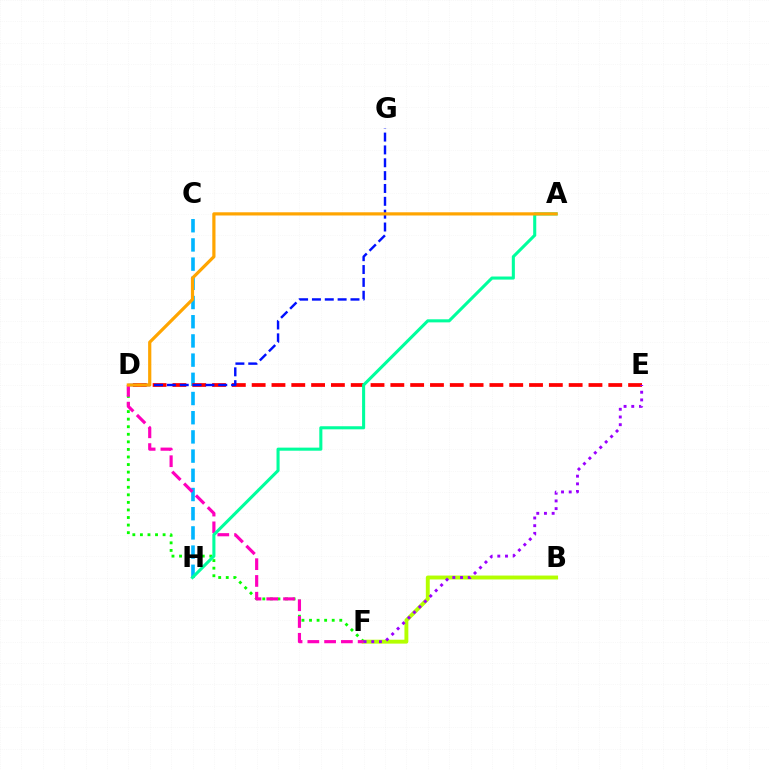{('B', 'F'): [{'color': '#b3ff00', 'line_style': 'solid', 'thickness': 2.81}], ('C', 'H'): [{'color': '#00b5ff', 'line_style': 'dashed', 'thickness': 2.61}], ('D', 'E'): [{'color': '#ff0000', 'line_style': 'dashed', 'thickness': 2.69}], ('D', 'G'): [{'color': '#0010ff', 'line_style': 'dashed', 'thickness': 1.75}], ('D', 'F'): [{'color': '#08ff00', 'line_style': 'dotted', 'thickness': 2.06}, {'color': '#ff00bd', 'line_style': 'dashed', 'thickness': 2.28}], ('A', 'H'): [{'color': '#00ff9d', 'line_style': 'solid', 'thickness': 2.21}], ('E', 'F'): [{'color': '#9b00ff', 'line_style': 'dotted', 'thickness': 2.09}], ('A', 'D'): [{'color': '#ffa500', 'line_style': 'solid', 'thickness': 2.31}]}